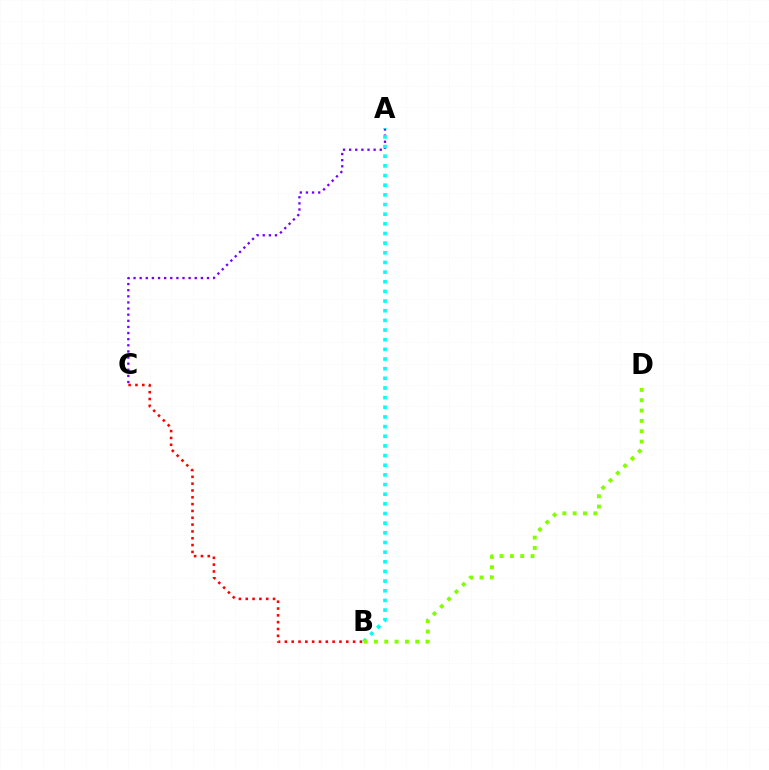{('B', 'C'): [{'color': '#ff0000', 'line_style': 'dotted', 'thickness': 1.85}], ('A', 'C'): [{'color': '#7200ff', 'line_style': 'dotted', 'thickness': 1.66}], ('A', 'B'): [{'color': '#00fff6', 'line_style': 'dotted', 'thickness': 2.62}], ('B', 'D'): [{'color': '#84ff00', 'line_style': 'dotted', 'thickness': 2.81}]}